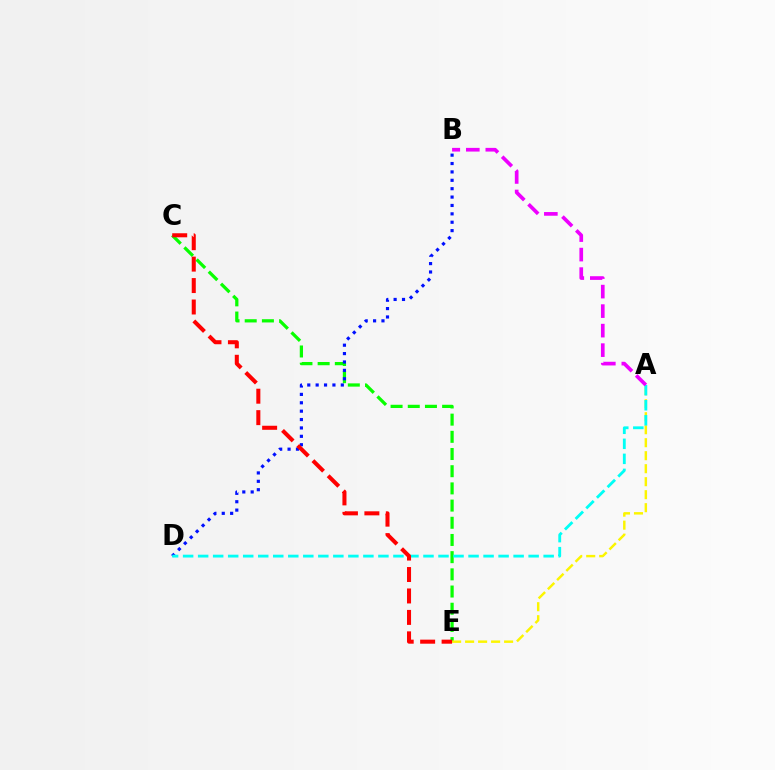{('C', 'E'): [{'color': '#08ff00', 'line_style': 'dashed', 'thickness': 2.34}, {'color': '#ff0000', 'line_style': 'dashed', 'thickness': 2.91}], ('A', 'E'): [{'color': '#fcf500', 'line_style': 'dashed', 'thickness': 1.77}], ('B', 'D'): [{'color': '#0010ff', 'line_style': 'dotted', 'thickness': 2.28}], ('A', 'D'): [{'color': '#00fff6', 'line_style': 'dashed', 'thickness': 2.04}], ('A', 'B'): [{'color': '#ee00ff', 'line_style': 'dashed', 'thickness': 2.65}]}